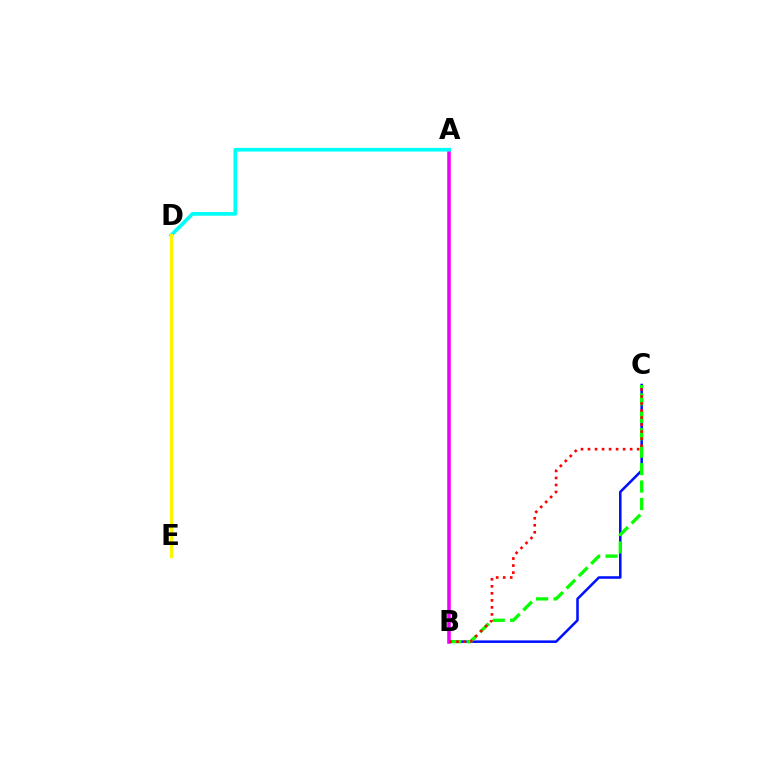{('B', 'C'): [{'color': '#0010ff', 'line_style': 'solid', 'thickness': 1.83}, {'color': '#08ff00', 'line_style': 'dashed', 'thickness': 2.37}, {'color': '#ff0000', 'line_style': 'dotted', 'thickness': 1.91}], ('A', 'B'): [{'color': '#ee00ff', 'line_style': 'solid', 'thickness': 2.54}], ('A', 'D'): [{'color': '#00fff6', 'line_style': 'solid', 'thickness': 2.65}], ('D', 'E'): [{'color': '#fcf500', 'line_style': 'solid', 'thickness': 2.34}]}